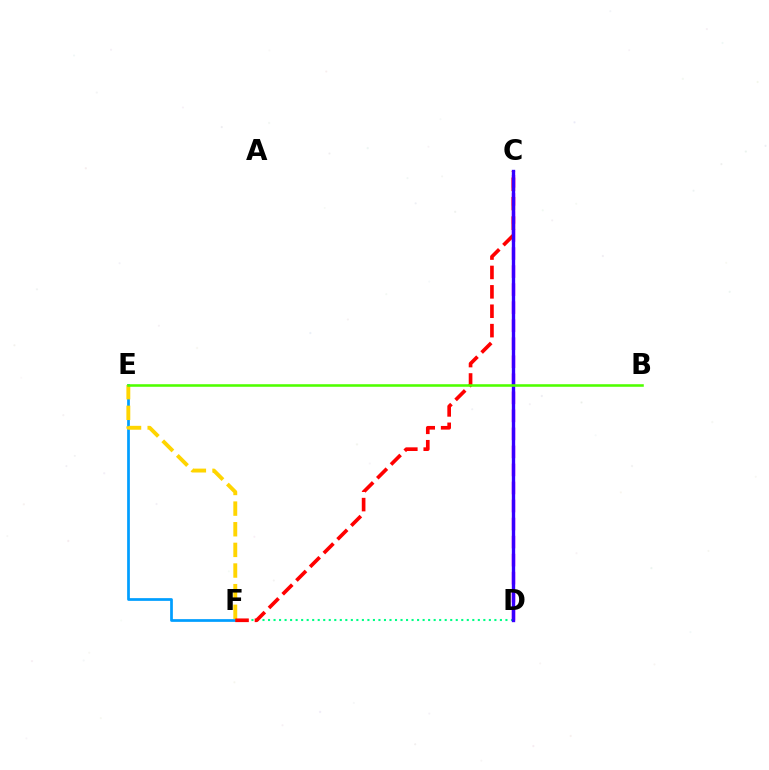{('E', 'F'): [{'color': '#009eff', 'line_style': 'solid', 'thickness': 1.96}, {'color': '#ffd500', 'line_style': 'dashed', 'thickness': 2.8}], ('D', 'F'): [{'color': '#00ff86', 'line_style': 'dotted', 'thickness': 1.5}], ('C', 'D'): [{'color': '#ff00ed', 'line_style': 'dashed', 'thickness': 2.45}, {'color': '#3700ff', 'line_style': 'solid', 'thickness': 2.42}], ('C', 'F'): [{'color': '#ff0000', 'line_style': 'dashed', 'thickness': 2.64}], ('B', 'E'): [{'color': '#4fff00', 'line_style': 'solid', 'thickness': 1.84}]}